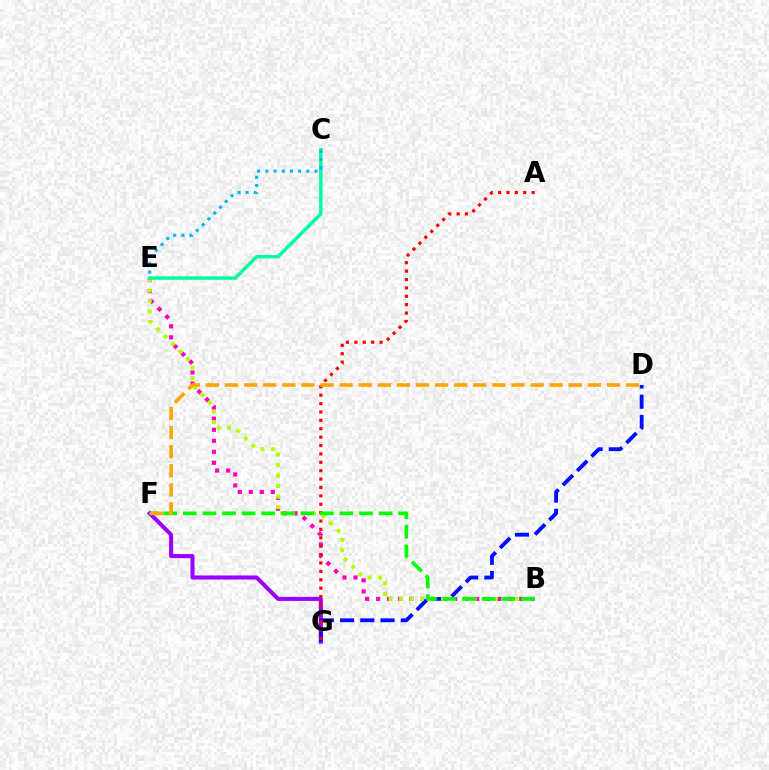{('B', 'E'): [{'color': '#ff00bd', 'line_style': 'dotted', 'thickness': 2.99}, {'color': '#b3ff00', 'line_style': 'dotted', 'thickness': 2.86}], ('F', 'G'): [{'color': '#9b00ff', 'line_style': 'solid', 'thickness': 2.93}], ('D', 'G'): [{'color': '#0010ff', 'line_style': 'dashed', 'thickness': 2.75}], ('A', 'G'): [{'color': '#ff0000', 'line_style': 'dotted', 'thickness': 2.28}], ('B', 'F'): [{'color': '#08ff00', 'line_style': 'dashed', 'thickness': 2.66}], ('C', 'E'): [{'color': '#00ff9d', 'line_style': 'solid', 'thickness': 2.5}, {'color': '#00b5ff', 'line_style': 'dotted', 'thickness': 2.23}], ('D', 'F'): [{'color': '#ffa500', 'line_style': 'dashed', 'thickness': 2.59}]}